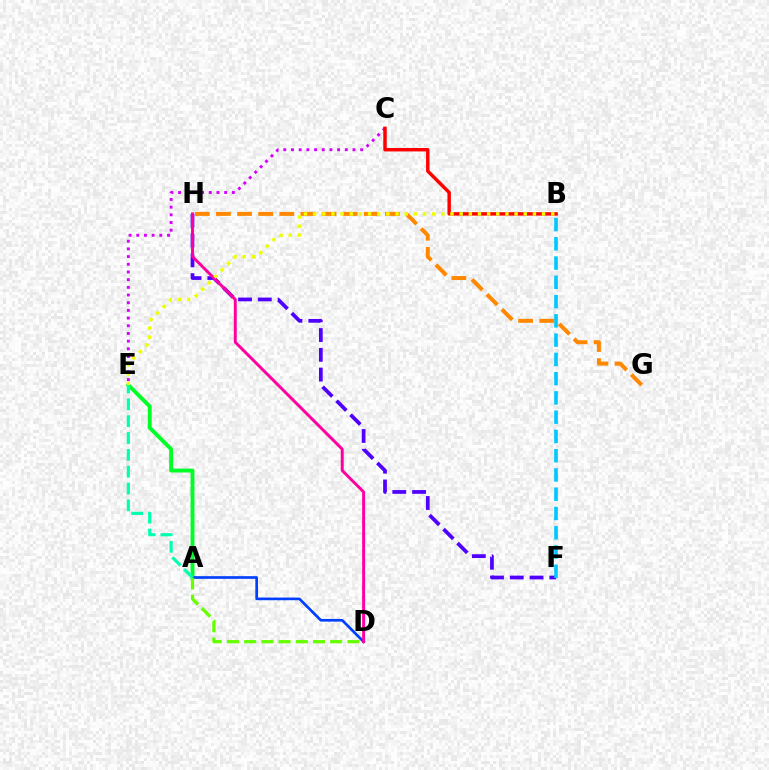{('C', 'E'): [{'color': '#d600ff', 'line_style': 'dotted', 'thickness': 2.09}], ('B', 'C'): [{'color': '#ff0000', 'line_style': 'solid', 'thickness': 2.47}], ('A', 'E'): [{'color': '#00ff27', 'line_style': 'solid', 'thickness': 2.79}, {'color': '#00ffaf', 'line_style': 'dashed', 'thickness': 2.29}], ('A', 'D'): [{'color': '#003fff', 'line_style': 'solid', 'thickness': 1.93}, {'color': '#66ff00', 'line_style': 'dashed', 'thickness': 2.34}], ('F', 'H'): [{'color': '#4f00ff', 'line_style': 'dashed', 'thickness': 2.69}], ('B', 'F'): [{'color': '#00c7ff', 'line_style': 'dashed', 'thickness': 2.62}], ('D', 'H'): [{'color': '#ff00a0', 'line_style': 'solid', 'thickness': 2.13}], ('G', 'H'): [{'color': '#ff8800', 'line_style': 'dashed', 'thickness': 2.87}], ('B', 'E'): [{'color': '#eeff00', 'line_style': 'dotted', 'thickness': 2.49}]}